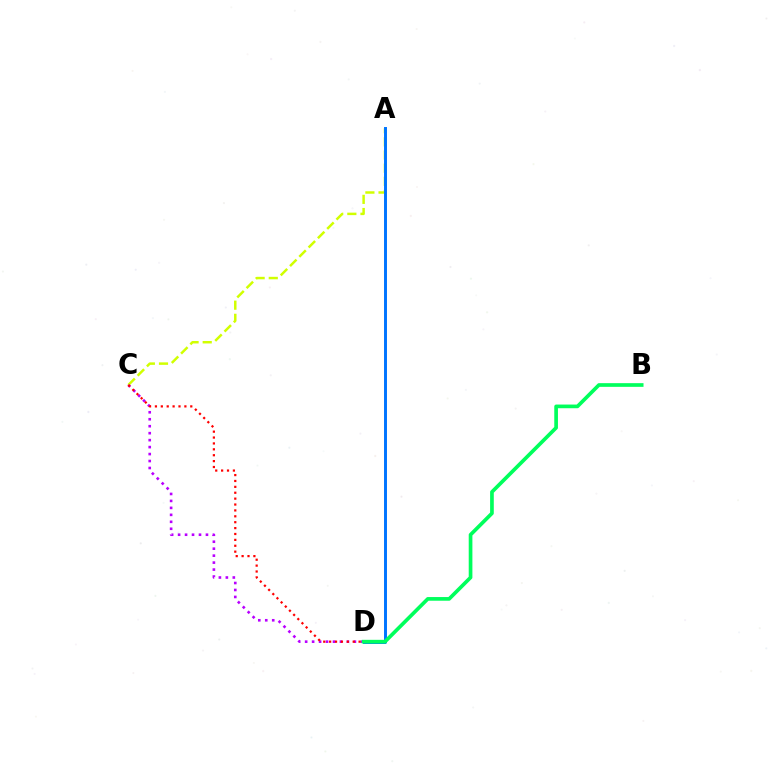{('A', 'C'): [{'color': '#d1ff00', 'line_style': 'dashed', 'thickness': 1.79}], ('C', 'D'): [{'color': '#b900ff', 'line_style': 'dotted', 'thickness': 1.89}, {'color': '#ff0000', 'line_style': 'dotted', 'thickness': 1.6}], ('A', 'D'): [{'color': '#0074ff', 'line_style': 'solid', 'thickness': 2.12}], ('B', 'D'): [{'color': '#00ff5c', 'line_style': 'solid', 'thickness': 2.65}]}